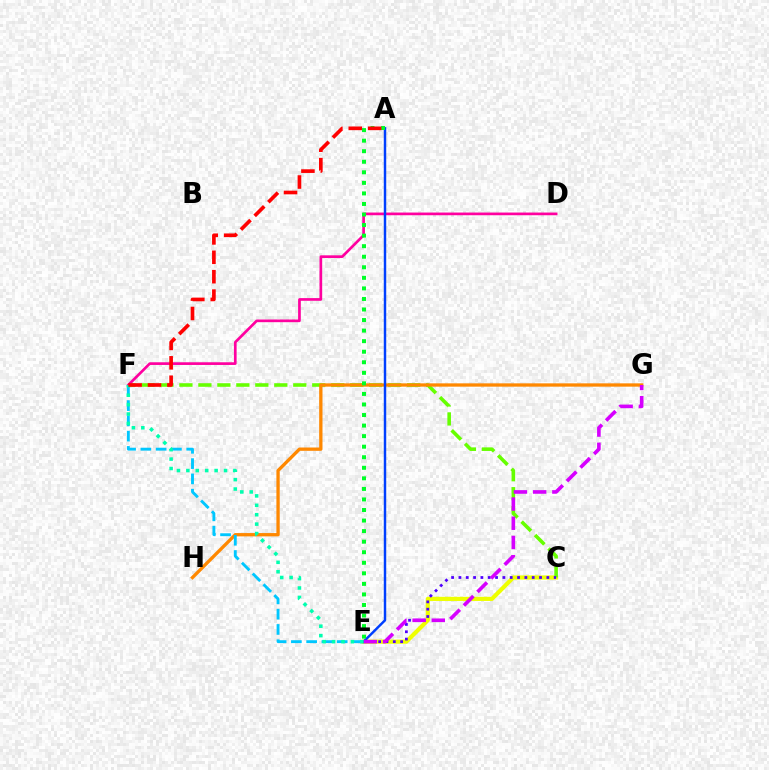{('C', 'E'): [{'color': '#eeff00', 'line_style': 'solid', 'thickness': 2.99}, {'color': '#4f00ff', 'line_style': 'dotted', 'thickness': 1.99}], ('C', 'F'): [{'color': '#66ff00', 'line_style': 'dashed', 'thickness': 2.58}], ('G', 'H'): [{'color': '#ff8800', 'line_style': 'solid', 'thickness': 2.38}], ('D', 'F'): [{'color': '#ff00a0', 'line_style': 'solid', 'thickness': 1.94}], ('A', 'E'): [{'color': '#003fff', 'line_style': 'solid', 'thickness': 1.77}, {'color': '#00ff27', 'line_style': 'dotted', 'thickness': 2.87}], ('E', 'G'): [{'color': '#d600ff', 'line_style': 'dashed', 'thickness': 2.61}], ('E', 'F'): [{'color': '#00c7ff', 'line_style': 'dashed', 'thickness': 2.07}, {'color': '#00ffaf', 'line_style': 'dotted', 'thickness': 2.56}], ('A', 'F'): [{'color': '#ff0000', 'line_style': 'dashed', 'thickness': 2.63}]}